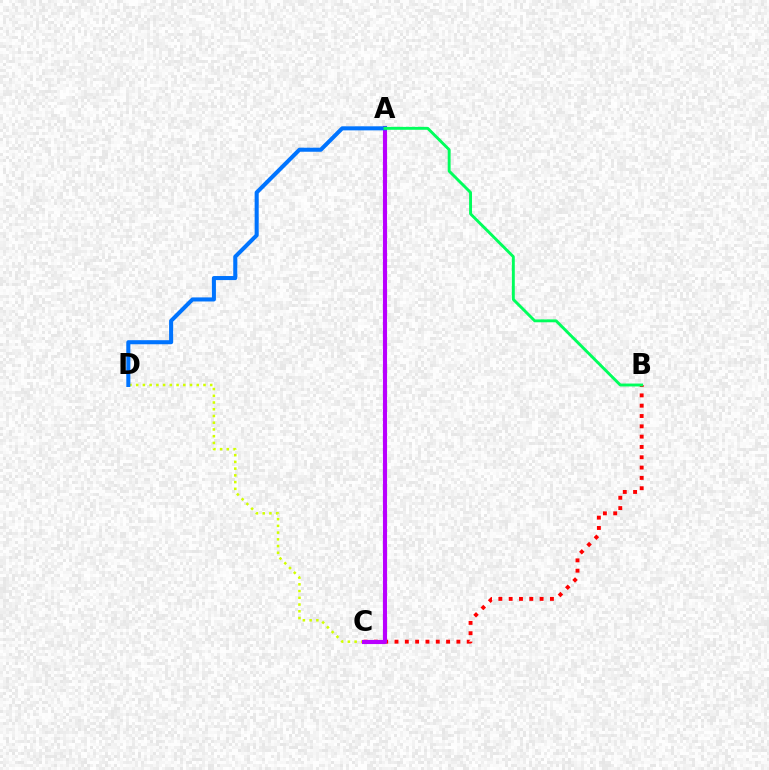{('C', 'D'): [{'color': '#d1ff00', 'line_style': 'dotted', 'thickness': 1.83}], ('B', 'C'): [{'color': '#ff0000', 'line_style': 'dotted', 'thickness': 2.8}], ('A', 'C'): [{'color': '#b900ff', 'line_style': 'solid', 'thickness': 2.97}], ('A', 'D'): [{'color': '#0074ff', 'line_style': 'solid', 'thickness': 2.92}], ('A', 'B'): [{'color': '#00ff5c', 'line_style': 'solid', 'thickness': 2.09}]}